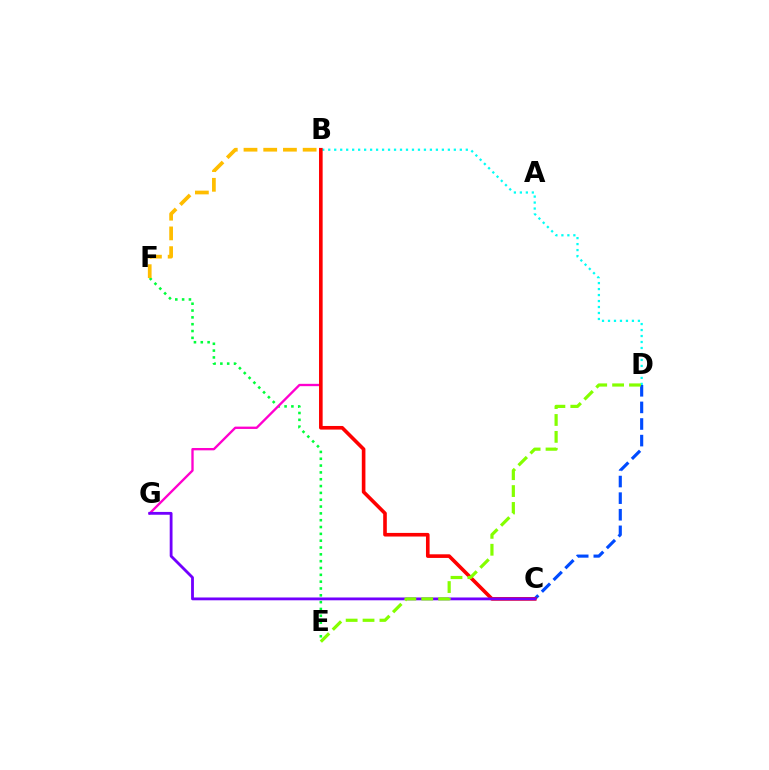{('C', 'D'): [{'color': '#004bff', 'line_style': 'dashed', 'thickness': 2.26}], ('E', 'F'): [{'color': '#00ff39', 'line_style': 'dotted', 'thickness': 1.86}], ('B', 'D'): [{'color': '#00fff6', 'line_style': 'dotted', 'thickness': 1.63}], ('B', 'G'): [{'color': '#ff00cf', 'line_style': 'solid', 'thickness': 1.68}], ('B', 'F'): [{'color': '#ffbd00', 'line_style': 'dashed', 'thickness': 2.68}], ('B', 'C'): [{'color': '#ff0000', 'line_style': 'solid', 'thickness': 2.61}], ('C', 'G'): [{'color': '#7200ff', 'line_style': 'solid', 'thickness': 2.03}], ('D', 'E'): [{'color': '#84ff00', 'line_style': 'dashed', 'thickness': 2.29}]}